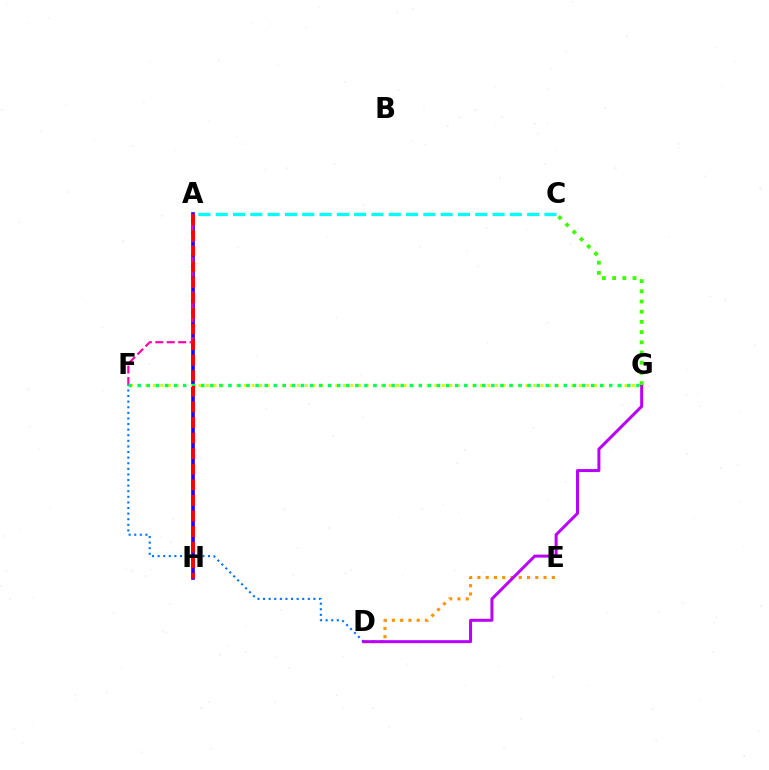{('A', 'H'): [{'color': '#2500ff', 'line_style': 'solid', 'thickness': 2.62}, {'color': '#ff0000', 'line_style': 'dashed', 'thickness': 2.12}], ('D', 'F'): [{'color': '#0074ff', 'line_style': 'dotted', 'thickness': 1.52}], ('A', 'F'): [{'color': '#ff00ac', 'line_style': 'dashed', 'thickness': 1.55}], ('A', 'C'): [{'color': '#00fff6', 'line_style': 'dashed', 'thickness': 2.35}], ('D', 'E'): [{'color': '#ff9400', 'line_style': 'dotted', 'thickness': 2.25}], ('F', 'G'): [{'color': '#d1ff00', 'line_style': 'dotted', 'thickness': 2.07}, {'color': '#00ff5c', 'line_style': 'dotted', 'thickness': 2.46}], ('D', 'G'): [{'color': '#b900ff', 'line_style': 'solid', 'thickness': 2.15}], ('C', 'G'): [{'color': '#3dff00', 'line_style': 'dotted', 'thickness': 2.77}]}